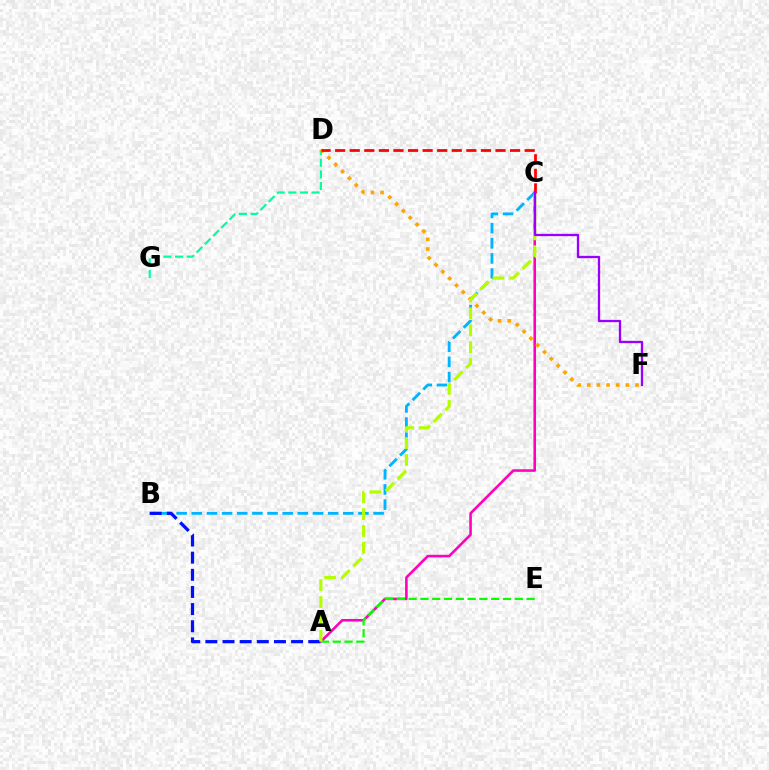{('D', 'G'): [{'color': '#00ff9d', 'line_style': 'dashed', 'thickness': 1.58}], ('A', 'C'): [{'color': '#ff00bd', 'line_style': 'solid', 'thickness': 1.86}, {'color': '#b3ff00', 'line_style': 'dashed', 'thickness': 2.29}], ('D', 'F'): [{'color': '#ffa500', 'line_style': 'dotted', 'thickness': 2.62}], ('B', 'C'): [{'color': '#00b5ff', 'line_style': 'dashed', 'thickness': 2.06}], ('C', 'D'): [{'color': '#ff0000', 'line_style': 'dashed', 'thickness': 1.98}], ('A', 'E'): [{'color': '#08ff00', 'line_style': 'dashed', 'thickness': 1.6}], ('A', 'B'): [{'color': '#0010ff', 'line_style': 'dashed', 'thickness': 2.33}], ('C', 'F'): [{'color': '#9b00ff', 'line_style': 'solid', 'thickness': 1.67}]}